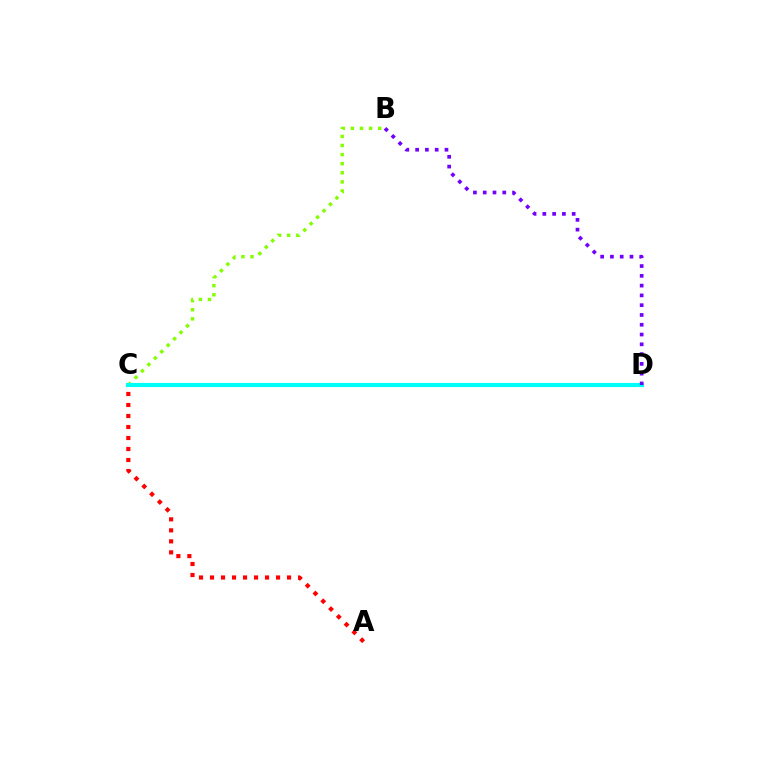{('B', 'C'): [{'color': '#84ff00', 'line_style': 'dotted', 'thickness': 2.47}], ('C', 'D'): [{'color': '#00fff6', 'line_style': 'solid', 'thickness': 2.98}], ('B', 'D'): [{'color': '#7200ff', 'line_style': 'dotted', 'thickness': 2.66}], ('A', 'C'): [{'color': '#ff0000', 'line_style': 'dotted', 'thickness': 2.99}]}